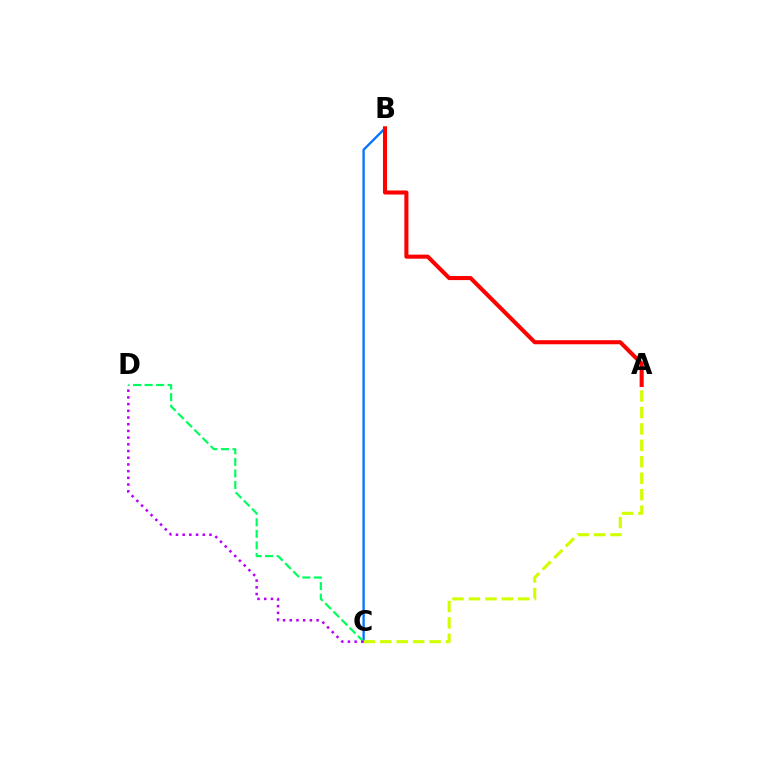{('B', 'C'): [{'color': '#0074ff', 'line_style': 'solid', 'thickness': 1.66}], ('A', 'C'): [{'color': '#d1ff00', 'line_style': 'dashed', 'thickness': 2.23}], ('C', 'D'): [{'color': '#00ff5c', 'line_style': 'dashed', 'thickness': 1.57}, {'color': '#b900ff', 'line_style': 'dotted', 'thickness': 1.82}], ('A', 'B'): [{'color': '#ff0000', 'line_style': 'solid', 'thickness': 2.93}]}